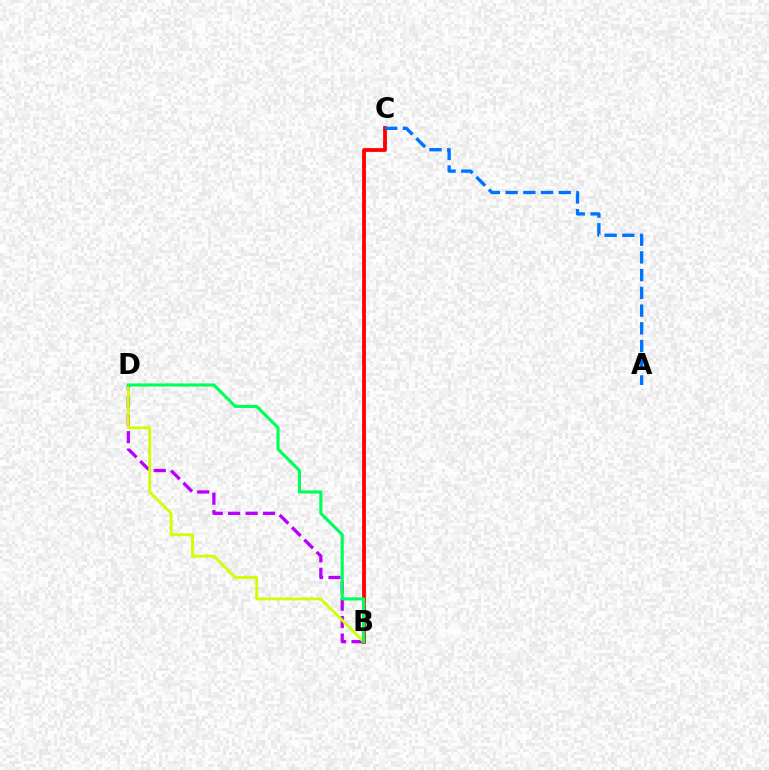{('B', 'D'): [{'color': '#b900ff', 'line_style': 'dashed', 'thickness': 2.37}, {'color': '#d1ff00', 'line_style': 'solid', 'thickness': 2.03}, {'color': '#00ff5c', 'line_style': 'solid', 'thickness': 2.25}], ('B', 'C'): [{'color': '#ff0000', 'line_style': 'solid', 'thickness': 2.73}], ('A', 'C'): [{'color': '#0074ff', 'line_style': 'dashed', 'thickness': 2.41}]}